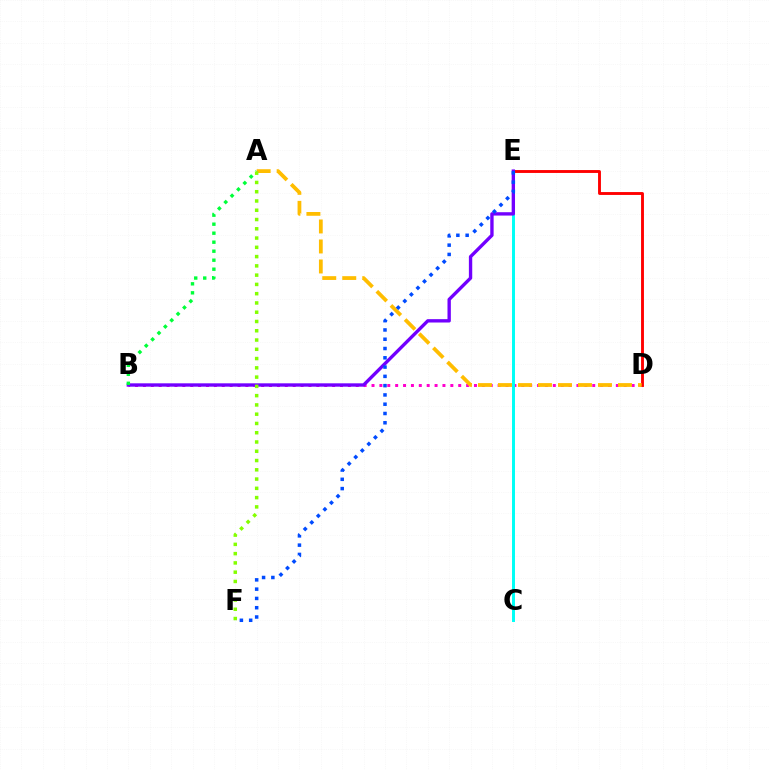{('B', 'D'): [{'color': '#ff00cf', 'line_style': 'dotted', 'thickness': 2.14}], ('D', 'E'): [{'color': '#ff0000', 'line_style': 'solid', 'thickness': 2.08}], ('C', 'E'): [{'color': '#00fff6', 'line_style': 'solid', 'thickness': 2.14}], ('B', 'E'): [{'color': '#7200ff', 'line_style': 'solid', 'thickness': 2.42}], ('A', 'D'): [{'color': '#ffbd00', 'line_style': 'dashed', 'thickness': 2.72}], ('E', 'F'): [{'color': '#004bff', 'line_style': 'dotted', 'thickness': 2.52}], ('A', 'B'): [{'color': '#00ff39', 'line_style': 'dotted', 'thickness': 2.45}], ('A', 'F'): [{'color': '#84ff00', 'line_style': 'dotted', 'thickness': 2.52}]}